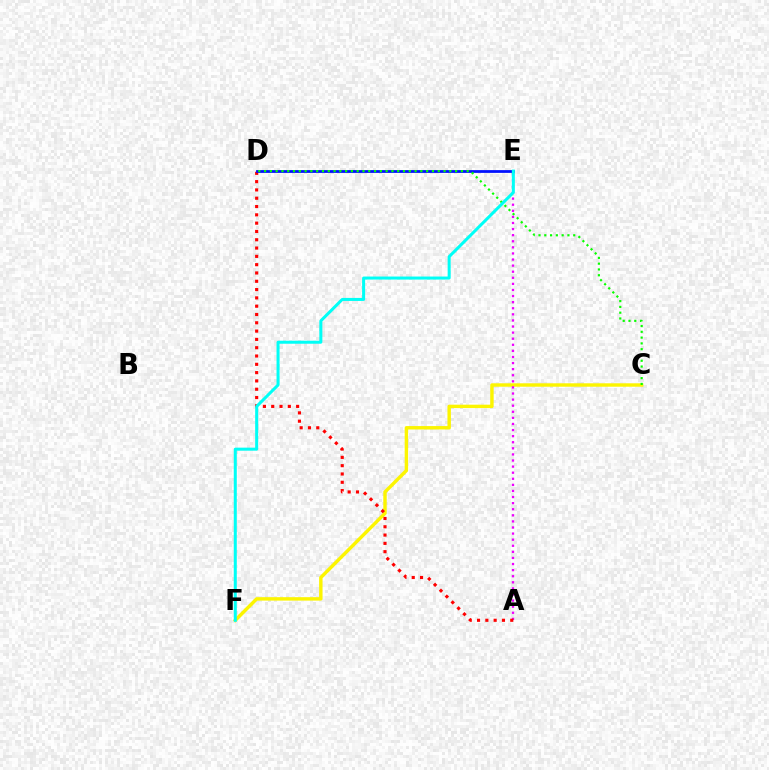{('C', 'F'): [{'color': '#fcf500', 'line_style': 'solid', 'thickness': 2.47}], ('A', 'E'): [{'color': '#ee00ff', 'line_style': 'dotted', 'thickness': 1.65}], ('A', 'D'): [{'color': '#ff0000', 'line_style': 'dotted', 'thickness': 2.26}], ('D', 'E'): [{'color': '#0010ff', 'line_style': 'solid', 'thickness': 1.99}], ('C', 'D'): [{'color': '#08ff00', 'line_style': 'dotted', 'thickness': 1.57}], ('E', 'F'): [{'color': '#00fff6', 'line_style': 'solid', 'thickness': 2.18}]}